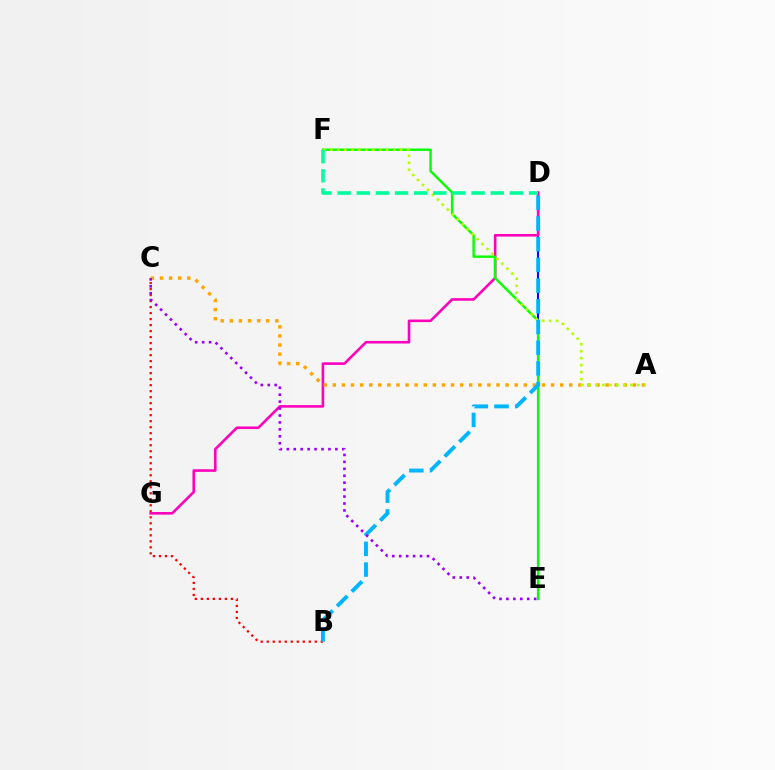{('D', 'E'): [{'color': '#0010ff', 'line_style': 'solid', 'thickness': 1.51}], ('B', 'C'): [{'color': '#ff0000', 'line_style': 'dotted', 'thickness': 1.63}], ('D', 'G'): [{'color': '#ff00bd', 'line_style': 'solid', 'thickness': 1.87}], ('E', 'F'): [{'color': '#08ff00', 'line_style': 'solid', 'thickness': 1.74}], ('A', 'C'): [{'color': '#ffa500', 'line_style': 'dotted', 'thickness': 2.47}], ('A', 'F'): [{'color': '#b3ff00', 'line_style': 'dotted', 'thickness': 1.9}], ('B', 'D'): [{'color': '#00b5ff', 'line_style': 'dashed', 'thickness': 2.81}], ('C', 'E'): [{'color': '#9b00ff', 'line_style': 'dotted', 'thickness': 1.88}], ('D', 'F'): [{'color': '#00ff9d', 'line_style': 'dashed', 'thickness': 2.6}]}